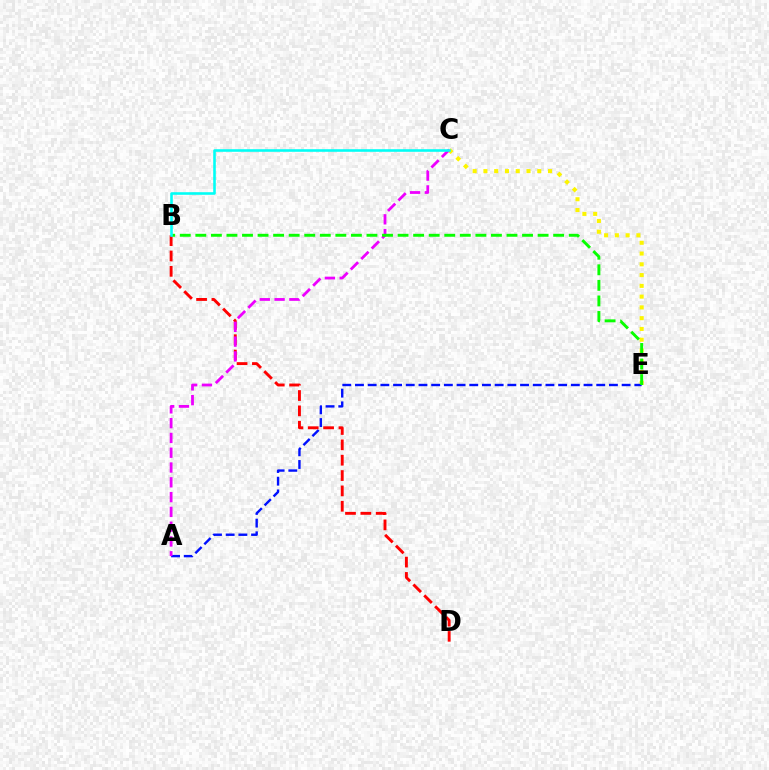{('C', 'E'): [{'color': '#fcf500', 'line_style': 'dotted', 'thickness': 2.93}], ('A', 'E'): [{'color': '#0010ff', 'line_style': 'dashed', 'thickness': 1.72}], ('B', 'D'): [{'color': '#ff0000', 'line_style': 'dashed', 'thickness': 2.09}], ('A', 'C'): [{'color': '#ee00ff', 'line_style': 'dashed', 'thickness': 2.01}], ('B', 'E'): [{'color': '#08ff00', 'line_style': 'dashed', 'thickness': 2.11}], ('B', 'C'): [{'color': '#00fff6', 'line_style': 'solid', 'thickness': 1.86}]}